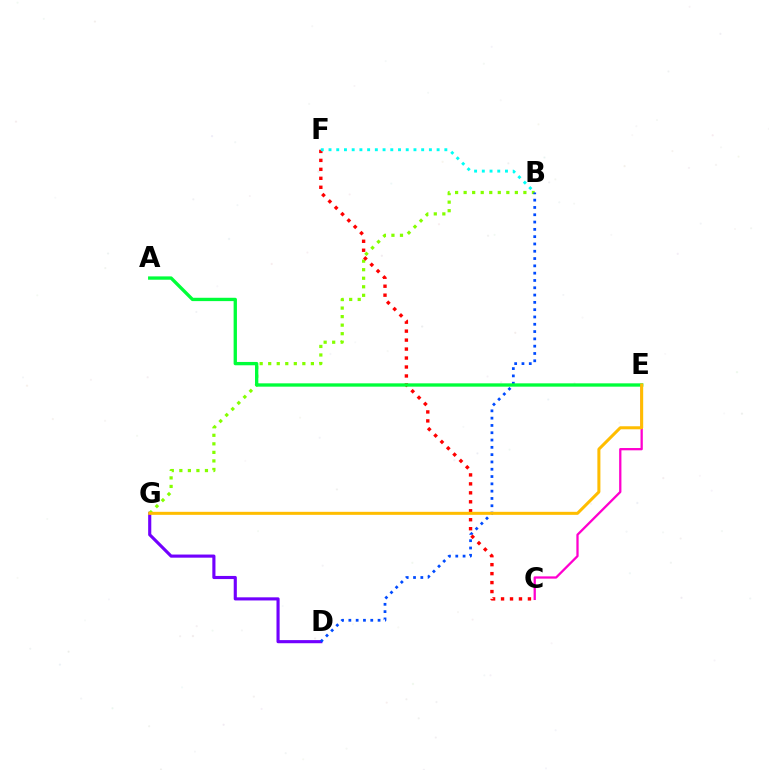{('D', 'G'): [{'color': '#7200ff', 'line_style': 'solid', 'thickness': 2.25}], ('B', 'G'): [{'color': '#84ff00', 'line_style': 'dotted', 'thickness': 2.32}], ('C', 'E'): [{'color': '#ff00cf', 'line_style': 'solid', 'thickness': 1.64}], ('B', 'D'): [{'color': '#004bff', 'line_style': 'dotted', 'thickness': 1.98}], ('C', 'F'): [{'color': '#ff0000', 'line_style': 'dotted', 'thickness': 2.44}], ('B', 'F'): [{'color': '#00fff6', 'line_style': 'dotted', 'thickness': 2.1}], ('A', 'E'): [{'color': '#00ff39', 'line_style': 'solid', 'thickness': 2.4}], ('E', 'G'): [{'color': '#ffbd00', 'line_style': 'solid', 'thickness': 2.18}]}